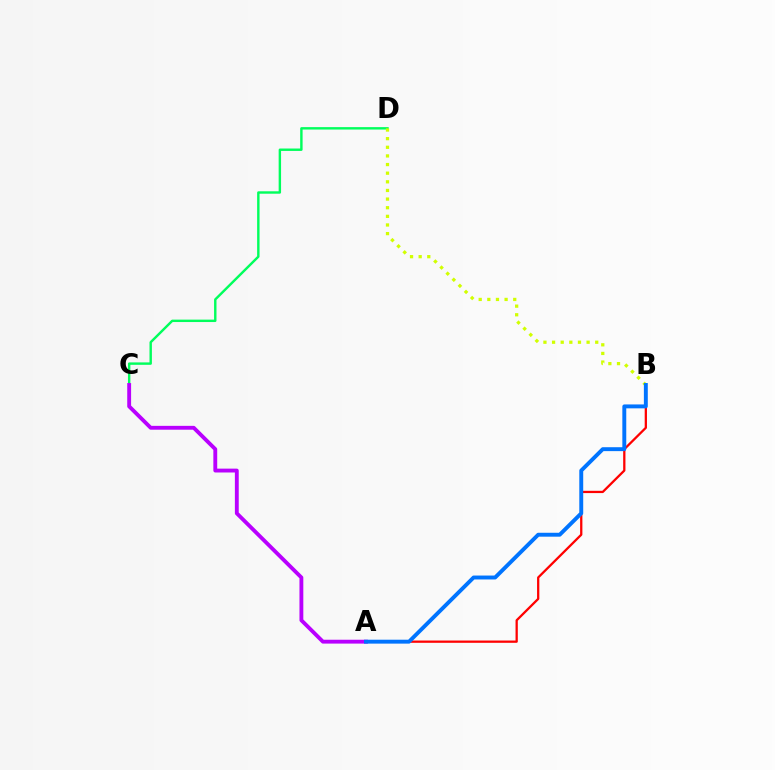{('A', 'B'): [{'color': '#ff0000', 'line_style': 'solid', 'thickness': 1.64}, {'color': '#0074ff', 'line_style': 'solid', 'thickness': 2.82}], ('C', 'D'): [{'color': '#00ff5c', 'line_style': 'solid', 'thickness': 1.74}], ('A', 'C'): [{'color': '#b900ff', 'line_style': 'solid', 'thickness': 2.78}], ('B', 'D'): [{'color': '#d1ff00', 'line_style': 'dotted', 'thickness': 2.35}]}